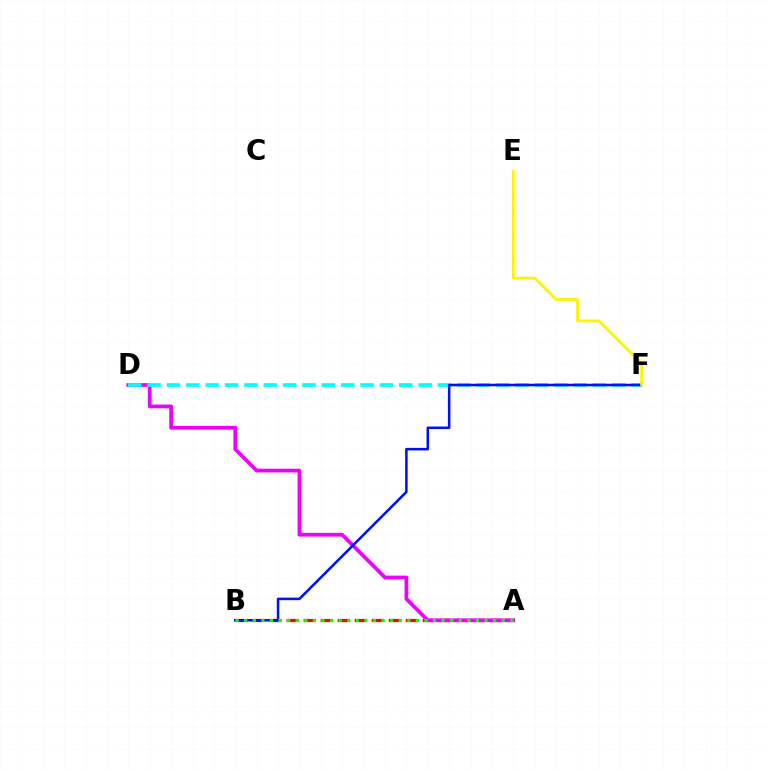{('A', 'B'): [{'color': '#ff0000', 'line_style': 'dashed', 'thickness': 2.31}, {'color': '#08ff00', 'line_style': 'dotted', 'thickness': 2.33}], ('A', 'D'): [{'color': '#ee00ff', 'line_style': 'solid', 'thickness': 2.7}], ('D', 'F'): [{'color': '#00fff6', 'line_style': 'dashed', 'thickness': 2.63}], ('B', 'F'): [{'color': '#0010ff', 'line_style': 'solid', 'thickness': 1.83}], ('E', 'F'): [{'color': '#fcf500', 'line_style': 'solid', 'thickness': 1.99}]}